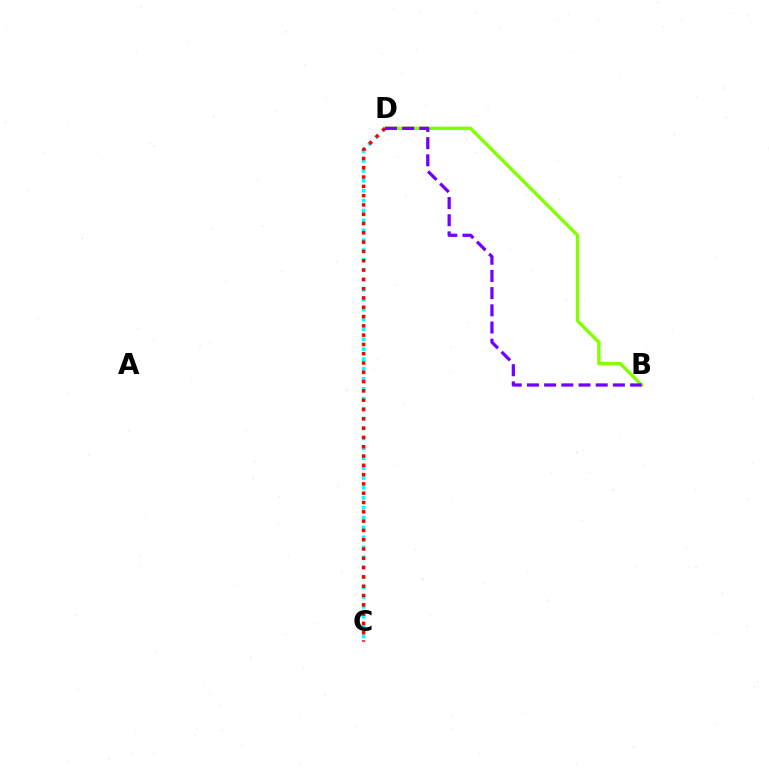{('C', 'D'): [{'color': '#00fff6', 'line_style': 'dotted', 'thickness': 2.69}, {'color': '#ff0000', 'line_style': 'dotted', 'thickness': 2.53}], ('B', 'D'): [{'color': '#84ff00', 'line_style': 'solid', 'thickness': 2.44}, {'color': '#7200ff', 'line_style': 'dashed', 'thickness': 2.34}]}